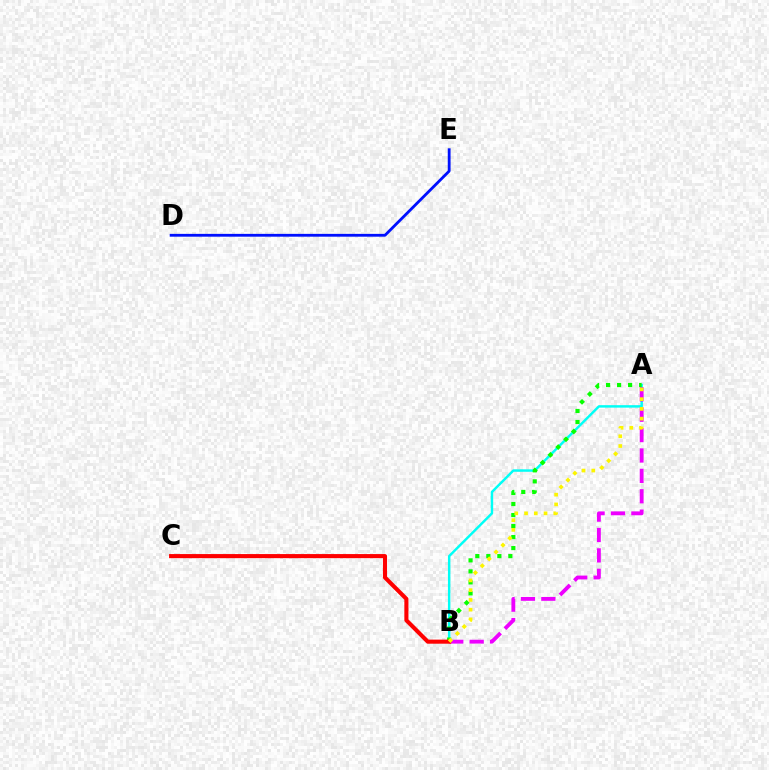{('A', 'B'): [{'color': '#00fff6', 'line_style': 'solid', 'thickness': 1.77}, {'color': '#08ff00', 'line_style': 'dotted', 'thickness': 2.99}, {'color': '#ee00ff', 'line_style': 'dashed', 'thickness': 2.77}, {'color': '#fcf500', 'line_style': 'dotted', 'thickness': 2.65}], ('B', 'C'): [{'color': '#ff0000', 'line_style': 'solid', 'thickness': 2.94}], ('D', 'E'): [{'color': '#0010ff', 'line_style': 'solid', 'thickness': 2.03}]}